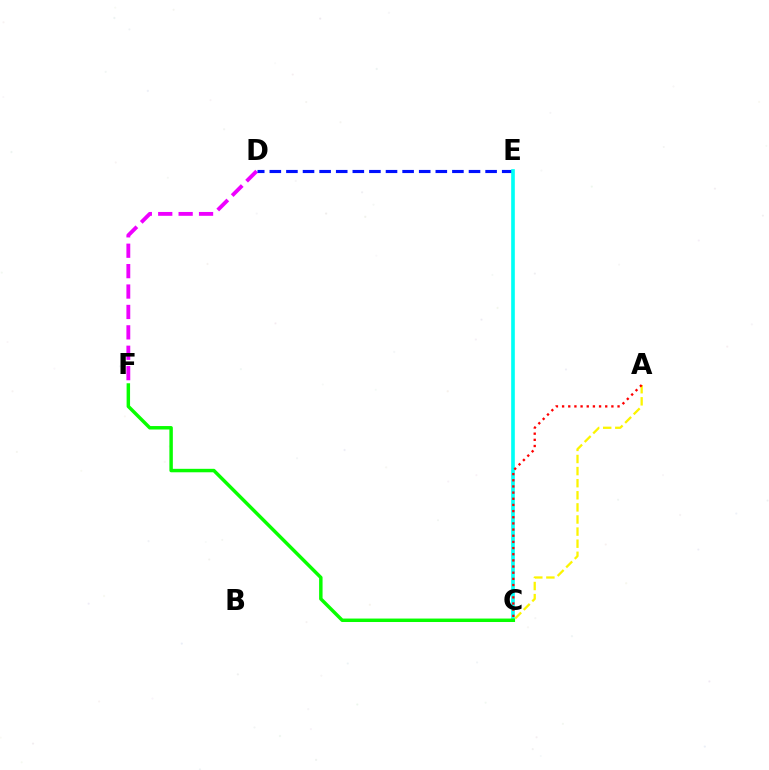{('D', 'F'): [{'color': '#ee00ff', 'line_style': 'dashed', 'thickness': 2.77}], ('D', 'E'): [{'color': '#0010ff', 'line_style': 'dashed', 'thickness': 2.25}], ('C', 'E'): [{'color': '#00fff6', 'line_style': 'solid', 'thickness': 2.63}], ('C', 'F'): [{'color': '#08ff00', 'line_style': 'solid', 'thickness': 2.49}], ('A', 'C'): [{'color': '#fcf500', 'line_style': 'dashed', 'thickness': 1.64}, {'color': '#ff0000', 'line_style': 'dotted', 'thickness': 1.67}]}